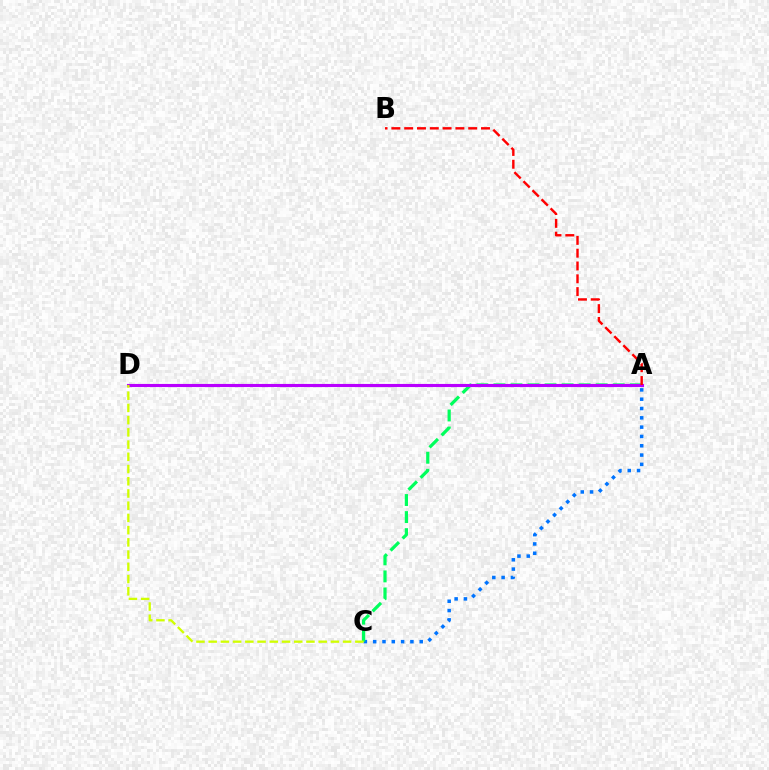{('A', 'C'): [{'color': '#0074ff', 'line_style': 'dotted', 'thickness': 2.53}, {'color': '#00ff5c', 'line_style': 'dashed', 'thickness': 2.32}], ('A', 'D'): [{'color': '#b900ff', 'line_style': 'solid', 'thickness': 2.24}], ('A', 'B'): [{'color': '#ff0000', 'line_style': 'dashed', 'thickness': 1.74}], ('C', 'D'): [{'color': '#d1ff00', 'line_style': 'dashed', 'thickness': 1.66}]}